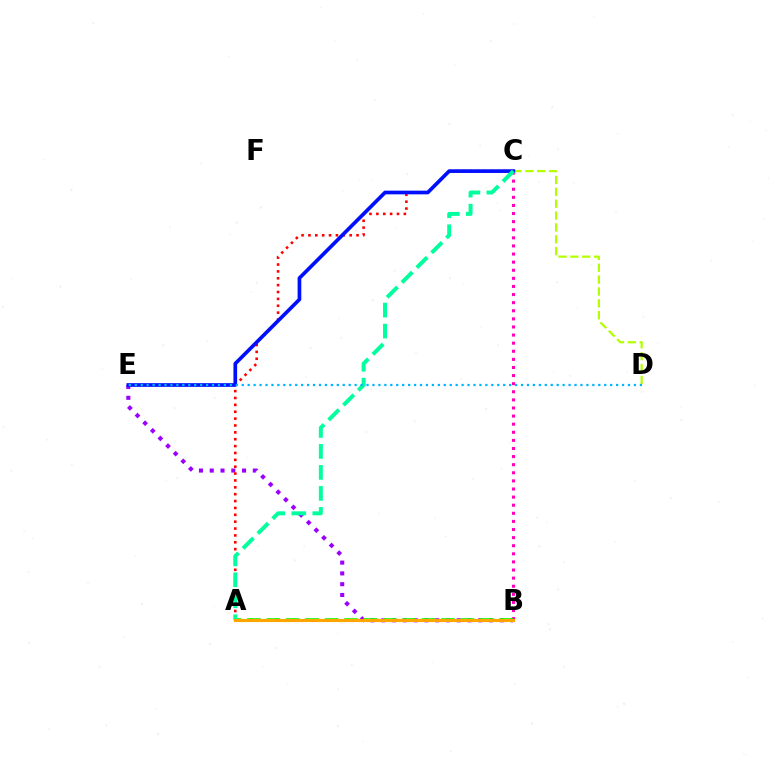{('B', 'C'): [{'color': '#ff00bd', 'line_style': 'dotted', 'thickness': 2.2}], ('C', 'D'): [{'color': '#b3ff00', 'line_style': 'dashed', 'thickness': 1.61}], ('B', 'E'): [{'color': '#9b00ff', 'line_style': 'dotted', 'thickness': 2.93}], ('A', 'C'): [{'color': '#ff0000', 'line_style': 'dotted', 'thickness': 1.87}, {'color': '#00ff9d', 'line_style': 'dashed', 'thickness': 2.85}], ('A', 'B'): [{'color': '#08ff00', 'line_style': 'dashed', 'thickness': 2.64}, {'color': '#ffa500', 'line_style': 'solid', 'thickness': 2.24}], ('C', 'E'): [{'color': '#0010ff', 'line_style': 'solid', 'thickness': 2.66}], ('D', 'E'): [{'color': '#00b5ff', 'line_style': 'dotted', 'thickness': 1.61}]}